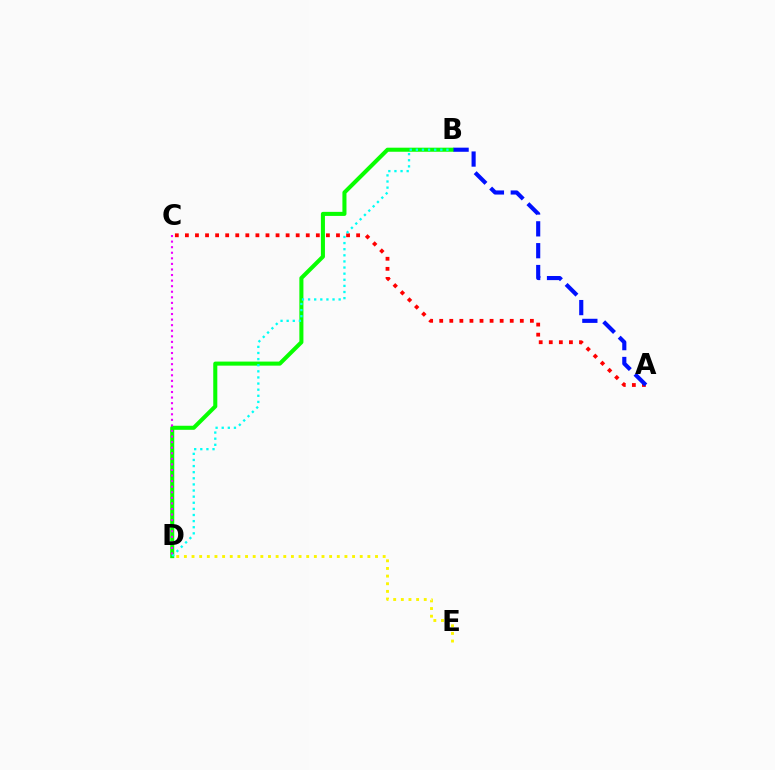{('B', 'D'): [{'color': '#08ff00', 'line_style': 'solid', 'thickness': 2.92}, {'color': '#00fff6', 'line_style': 'dotted', 'thickness': 1.66}], ('A', 'C'): [{'color': '#ff0000', 'line_style': 'dotted', 'thickness': 2.74}], ('D', 'E'): [{'color': '#fcf500', 'line_style': 'dotted', 'thickness': 2.08}], ('A', 'B'): [{'color': '#0010ff', 'line_style': 'dashed', 'thickness': 2.97}], ('C', 'D'): [{'color': '#ee00ff', 'line_style': 'dotted', 'thickness': 1.51}]}